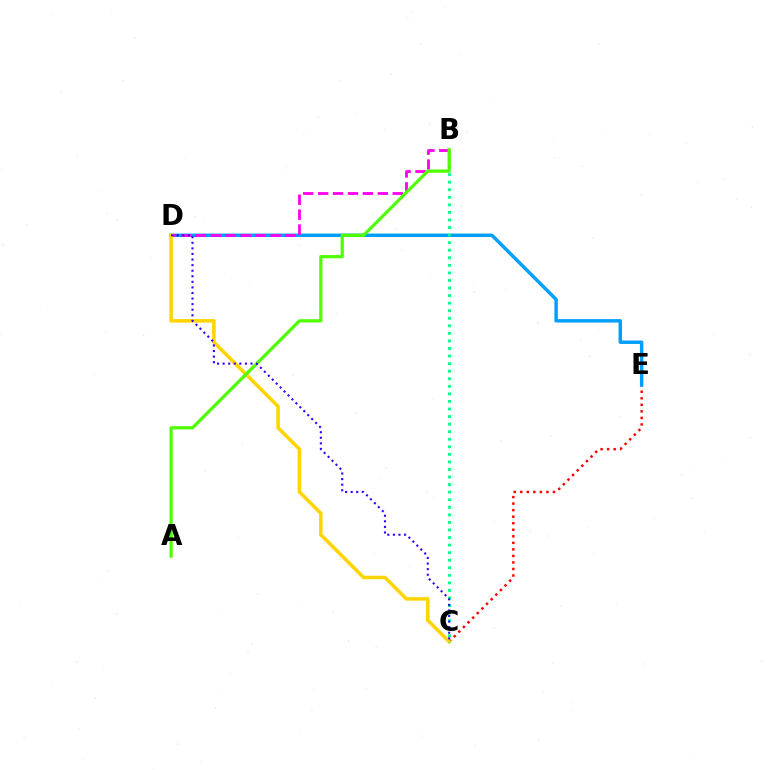{('C', 'E'): [{'color': '#ff0000', 'line_style': 'dotted', 'thickness': 1.78}], ('D', 'E'): [{'color': '#009eff', 'line_style': 'solid', 'thickness': 2.47}], ('B', 'D'): [{'color': '#ff00ed', 'line_style': 'dashed', 'thickness': 2.03}], ('C', 'D'): [{'color': '#ffd500', 'line_style': 'solid', 'thickness': 2.56}, {'color': '#3700ff', 'line_style': 'dotted', 'thickness': 1.51}], ('B', 'C'): [{'color': '#00ff86', 'line_style': 'dotted', 'thickness': 2.05}], ('A', 'B'): [{'color': '#4fff00', 'line_style': 'solid', 'thickness': 2.32}]}